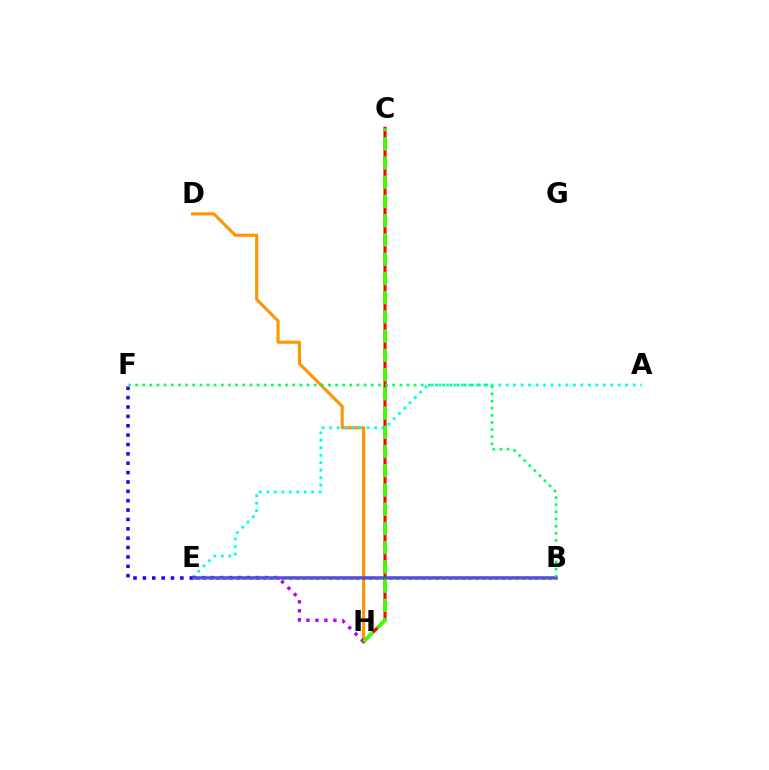{('D', 'H'): [{'color': '#ff9400', 'line_style': 'solid', 'thickness': 2.23}], ('A', 'E'): [{'color': '#00fff6', 'line_style': 'dotted', 'thickness': 2.03}], ('B', 'E'): [{'color': '#ff00ac', 'line_style': 'solid', 'thickness': 2.55}, {'color': '#d1ff00', 'line_style': 'dotted', 'thickness': 1.8}, {'color': '#0074ff', 'line_style': 'solid', 'thickness': 1.68}], ('C', 'H'): [{'color': '#ff0000', 'line_style': 'solid', 'thickness': 2.26}, {'color': '#3dff00', 'line_style': 'dashed', 'thickness': 2.61}], ('E', 'H'): [{'color': '#b900ff', 'line_style': 'dotted', 'thickness': 2.44}], ('E', 'F'): [{'color': '#2500ff', 'line_style': 'dotted', 'thickness': 2.55}], ('B', 'F'): [{'color': '#00ff5c', 'line_style': 'dotted', 'thickness': 1.94}]}